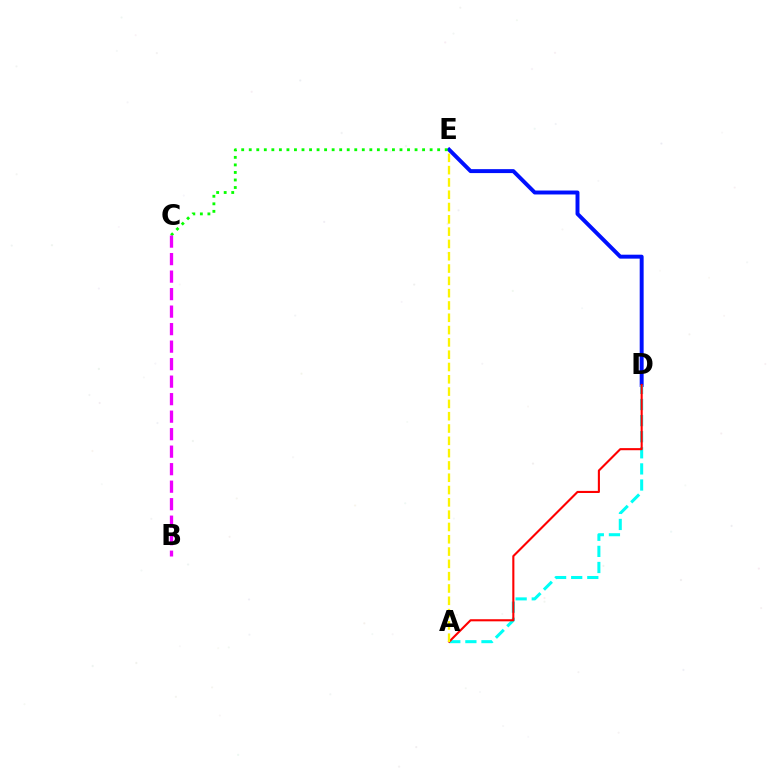{('D', 'E'): [{'color': '#0010ff', 'line_style': 'solid', 'thickness': 2.84}], ('C', 'E'): [{'color': '#08ff00', 'line_style': 'dotted', 'thickness': 2.05}], ('B', 'C'): [{'color': '#ee00ff', 'line_style': 'dashed', 'thickness': 2.38}], ('A', 'D'): [{'color': '#00fff6', 'line_style': 'dashed', 'thickness': 2.19}, {'color': '#ff0000', 'line_style': 'solid', 'thickness': 1.51}], ('A', 'E'): [{'color': '#fcf500', 'line_style': 'dashed', 'thickness': 1.67}]}